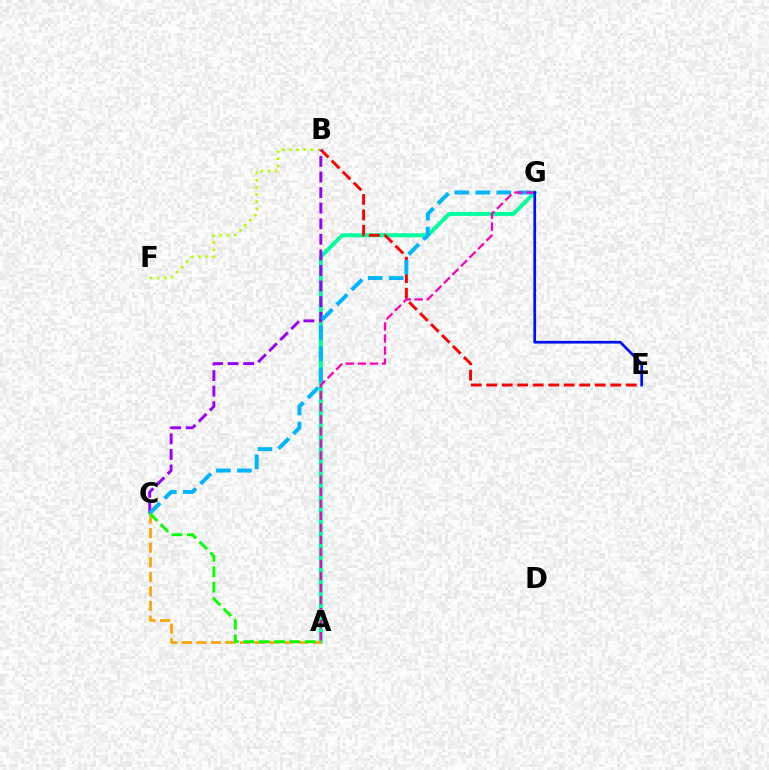{('A', 'G'): [{'color': '#00ff9d', 'line_style': 'solid', 'thickness': 2.87}, {'color': '#ff00bd', 'line_style': 'dashed', 'thickness': 1.64}], ('B', 'E'): [{'color': '#ff0000', 'line_style': 'dashed', 'thickness': 2.11}], ('A', 'C'): [{'color': '#ffa500', 'line_style': 'dashed', 'thickness': 1.98}, {'color': '#08ff00', 'line_style': 'dashed', 'thickness': 2.09}], ('B', 'F'): [{'color': '#b3ff00', 'line_style': 'dotted', 'thickness': 1.94}], ('B', 'C'): [{'color': '#9b00ff', 'line_style': 'dashed', 'thickness': 2.12}], ('C', 'G'): [{'color': '#00b5ff', 'line_style': 'dashed', 'thickness': 2.85}], ('E', 'G'): [{'color': '#0010ff', 'line_style': 'solid', 'thickness': 1.95}]}